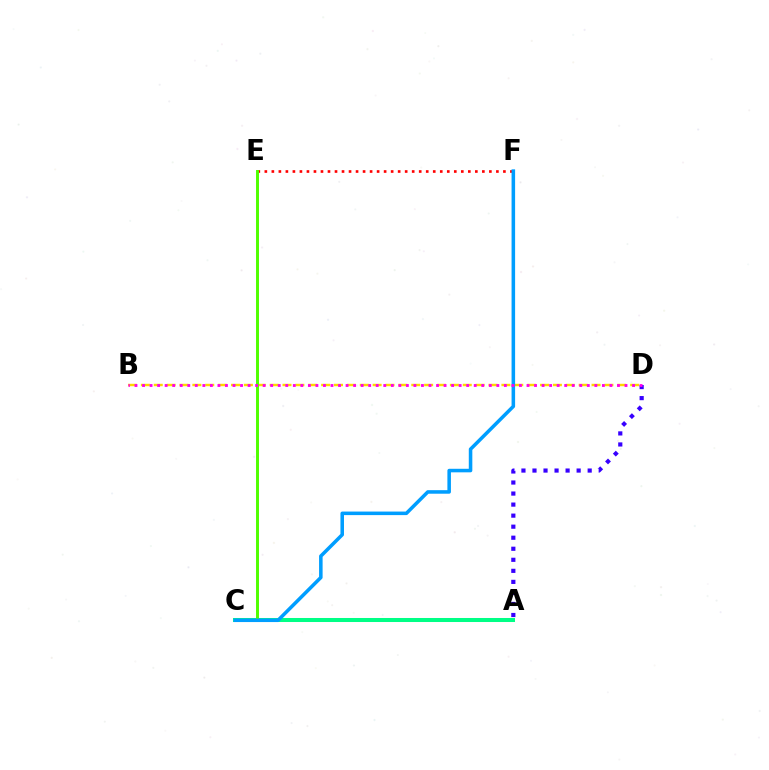{('A', 'C'): [{'color': '#00ff86', 'line_style': 'solid', 'thickness': 2.9}], ('A', 'D'): [{'color': '#3700ff', 'line_style': 'dotted', 'thickness': 3.0}], ('B', 'D'): [{'color': '#ffd500', 'line_style': 'dashed', 'thickness': 1.75}, {'color': '#ff00ed', 'line_style': 'dotted', 'thickness': 2.05}], ('E', 'F'): [{'color': '#ff0000', 'line_style': 'dotted', 'thickness': 1.91}], ('C', 'E'): [{'color': '#4fff00', 'line_style': 'solid', 'thickness': 2.12}], ('C', 'F'): [{'color': '#009eff', 'line_style': 'solid', 'thickness': 2.55}]}